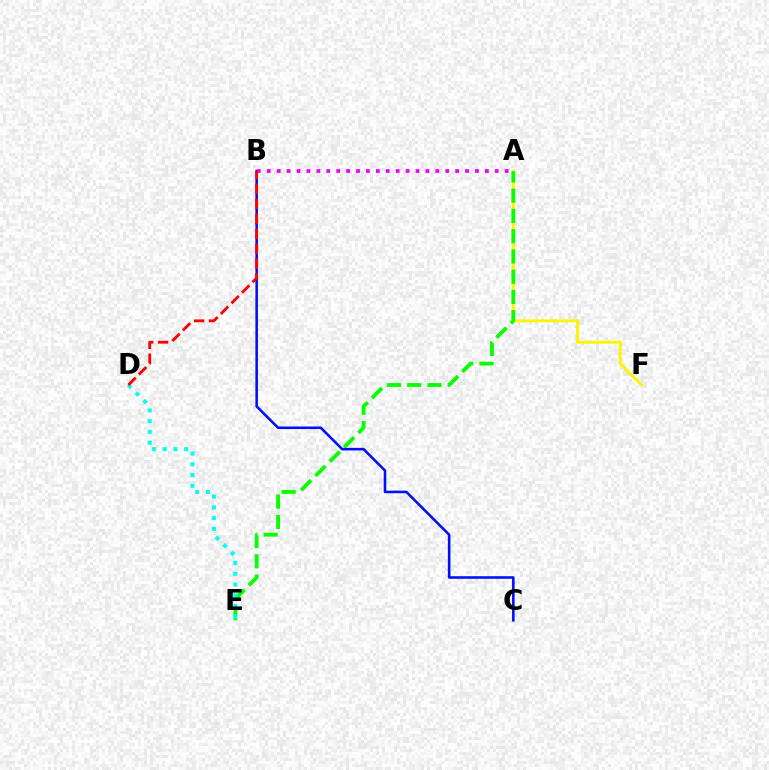{('A', 'F'): [{'color': '#fcf500', 'line_style': 'solid', 'thickness': 2.09}], ('A', 'E'): [{'color': '#08ff00', 'line_style': 'dashed', 'thickness': 2.75}], ('D', 'E'): [{'color': '#00fff6', 'line_style': 'dotted', 'thickness': 2.92}], ('B', 'C'): [{'color': '#0010ff', 'line_style': 'solid', 'thickness': 1.86}], ('A', 'B'): [{'color': '#ee00ff', 'line_style': 'dotted', 'thickness': 2.69}], ('B', 'D'): [{'color': '#ff0000', 'line_style': 'dashed', 'thickness': 2.03}]}